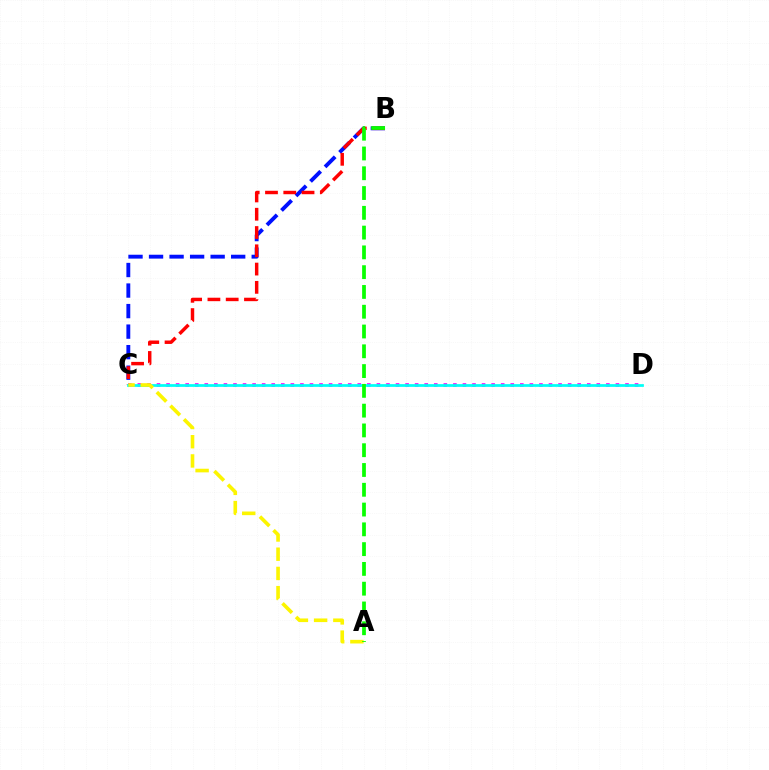{('B', 'C'): [{'color': '#0010ff', 'line_style': 'dashed', 'thickness': 2.79}, {'color': '#ff0000', 'line_style': 'dashed', 'thickness': 2.48}], ('C', 'D'): [{'color': '#ee00ff', 'line_style': 'dotted', 'thickness': 2.6}, {'color': '#00fff6', 'line_style': 'solid', 'thickness': 1.97}], ('A', 'C'): [{'color': '#fcf500', 'line_style': 'dashed', 'thickness': 2.61}], ('A', 'B'): [{'color': '#08ff00', 'line_style': 'dashed', 'thickness': 2.69}]}